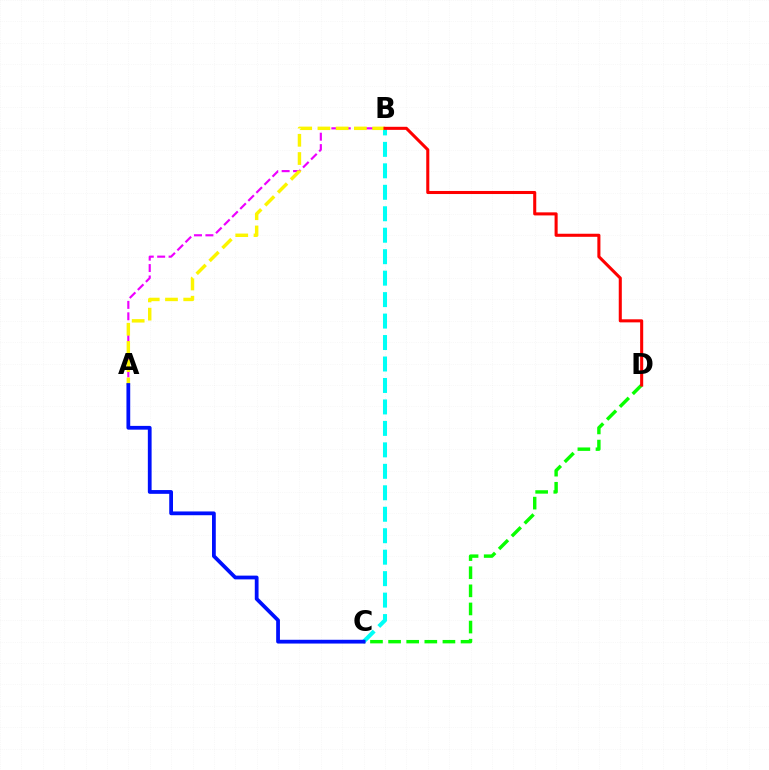{('B', 'C'): [{'color': '#00fff6', 'line_style': 'dashed', 'thickness': 2.92}], ('A', 'B'): [{'color': '#ee00ff', 'line_style': 'dashed', 'thickness': 1.55}, {'color': '#fcf500', 'line_style': 'dashed', 'thickness': 2.48}], ('C', 'D'): [{'color': '#08ff00', 'line_style': 'dashed', 'thickness': 2.46}], ('B', 'D'): [{'color': '#ff0000', 'line_style': 'solid', 'thickness': 2.21}], ('A', 'C'): [{'color': '#0010ff', 'line_style': 'solid', 'thickness': 2.71}]}